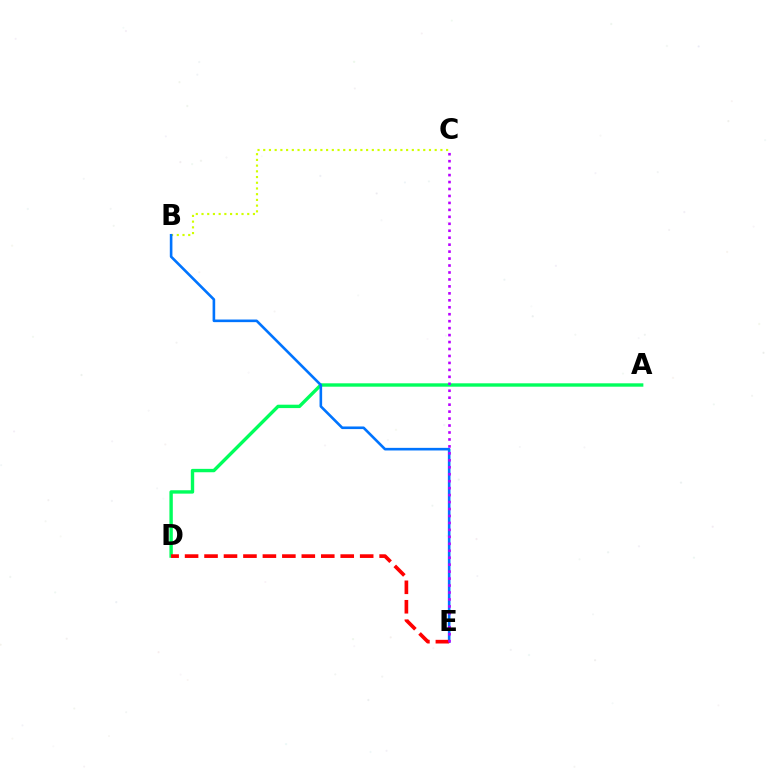{('B', 'C'): [{'color': '#d1ff00', 'line_style': 'dotted', 'thickness': 1.55}], ('A', 'D'): [{'color': '#00ff5c', 'line_style': 'solid', 'thickness': 2.44}], ('B', 'E'): [{'color': '#0074ff', 'line_style': 'solid', 'thickness': 1.88}], ('D', 'E'): [{'color': '#ff0000', 'line_style': 'dashed', 'thickness': 2.64}], ('C', 'E'): [{'color': '#b900ff', 'line_style': 'dotted', 'thickness': 1.89}]}